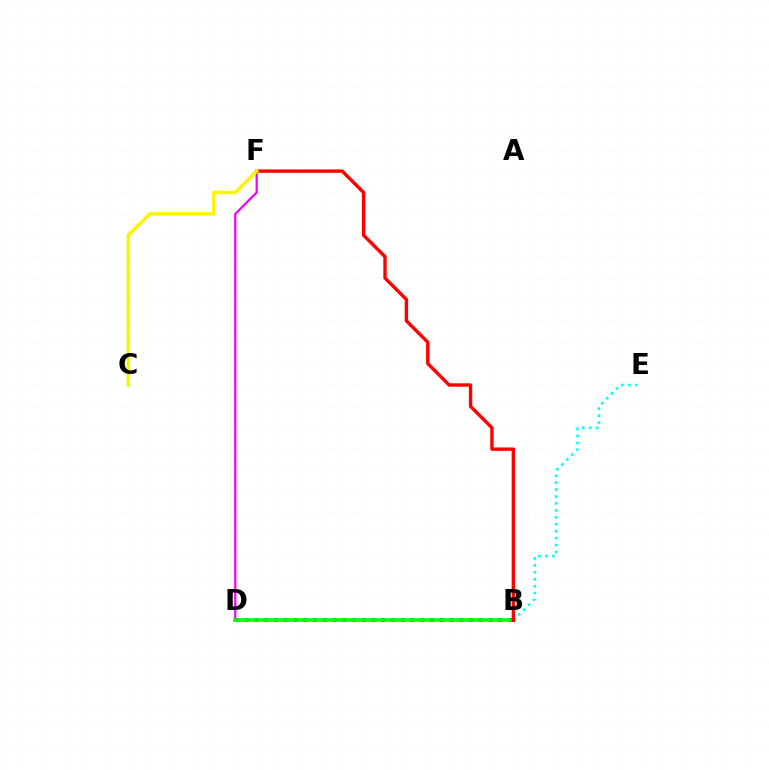{('B', 'E'): [{'color': '#00fff6', 'line_style': 'dotted', 'thickness': 1.89}], ('B', 'D'): [{'color': '#0010ff', 'line_style': 'dotted', 'thickness': 2.65}, {'color': '#08ff00', 'line_style': 'solid', 'thickness': 2.59}], ('D', 'F'): [{'color': '#ee00ff', 'line_style': 'solid', 'thickness': 1.59}], ('B', 'F'): [{'color': '#ff0000', 'line_style': 'solid', 'thickness': 2.44}], ('C', 'F'): [{'color': '#fcf500', 'line_style': 'solid', 'thickness': 2.52}]}